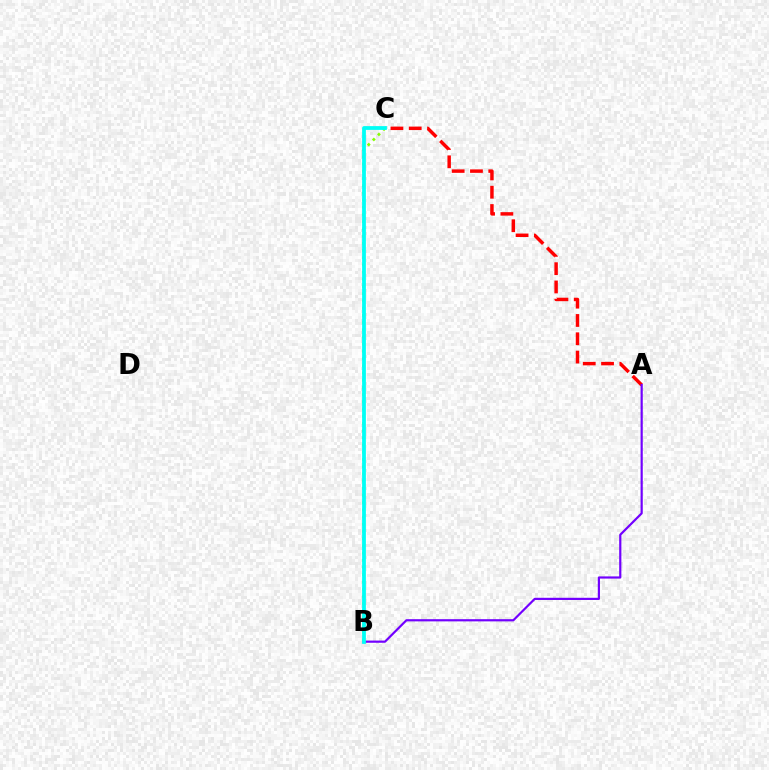{('A', 'C'): [{'color': '#ff0000', 'line_style': 'dashed', 'thickness': 2.49}], ('A', 'B'): [{'color': '#7200ff', 'line_style': 'solid', 'thickness': 1.58}], ('B', 'C'): [{'color': '#84ff00', 'line_style': 'dotted', 'thickness': 1.96}, {'color': '#00fff6', 'line_style': 'solid', 'thickness': 2.72}]}